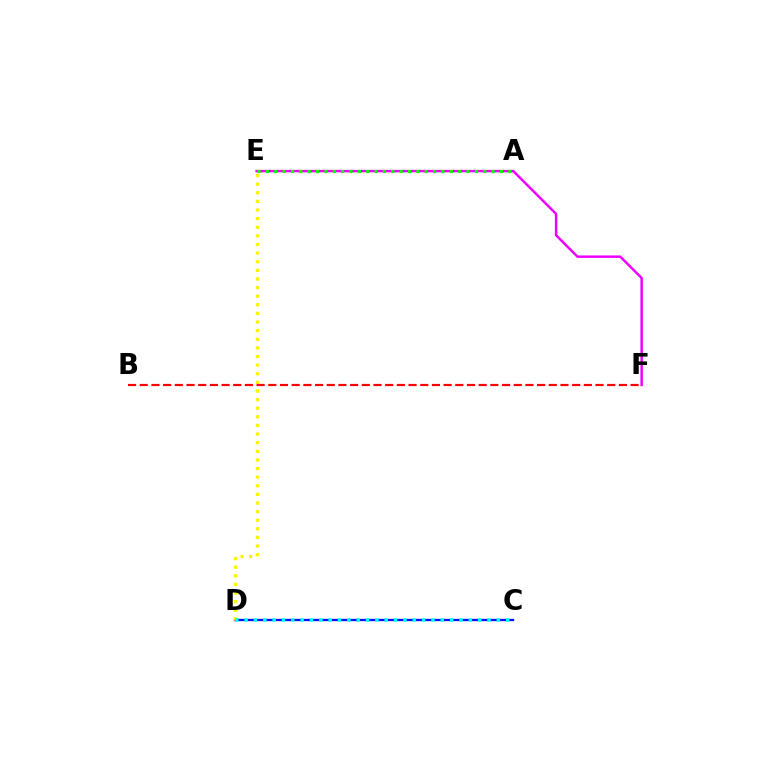{('C', 'D'): [{'color': '#0010ff', 'line_style': 'solid', 'thickness': 1.66}, {'color': '#00fff6', 'line_style': 'dotted', 'thickness': 2.54}], ('D', 'E'): [{'color': '#fcf500', 'line_style': 'dotted', 'thickness': 2.34}], ('B', 'F'): [{'color': '#ff0000', 'line_style': 'dashed', 'thickness': 1.59}], ('E', 'F'): [{'color': '#ee00ff', 'line_style': 'solid', 'thickness': 1.78}], ('A', 'E'): [{'color': '#08ff00', 'line_style': 'dotted', 'thickness': 2.27}]}